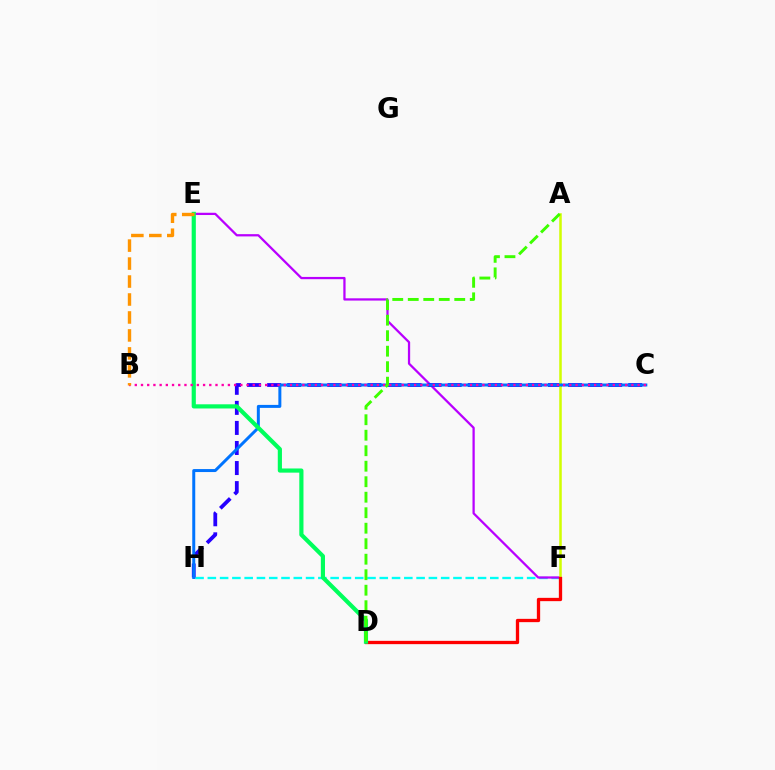{('F', 'H'): [{'color': '#00fff6', 'line_style': 'dashed', 'thickness': 1.67}], ('E', 'F'): [{'color': '#b900ff', 'line_style': 'solid', 'thickness': 1.63}], ('C', 'H'): [{'color': '#2500ff', 'line_style': 'dashed', 'thickness': 2.73}, {'color': '#0074ff', 'line_style': 'solid', 'thickness': 2.15}], ('A', 'F'): [{'color': '#d1ff00', 'line_style': 'solid', 'thickness': 1.82}], ('D', 'F'): [{'color': '#ff0000', 'line_style': 'solid', 'thickness': 2.37}], ('D', 'E'): [{'color': '#00ff5c', 'line_style': 'solid', 'thickness': 3.0}], ('B', 'C'): [{'color': '#ff00ac', 'line_style': 'dotted', 'thickness': 1.69}], ('A', 'D'): [{'color': '#3dff00', 'line_style': 'dashed', 'thickness': 2.11}], ('B', 'E'): [{'color': '#ff9400', 'line_style': 'dashed', 'thickness': 2.44}]}